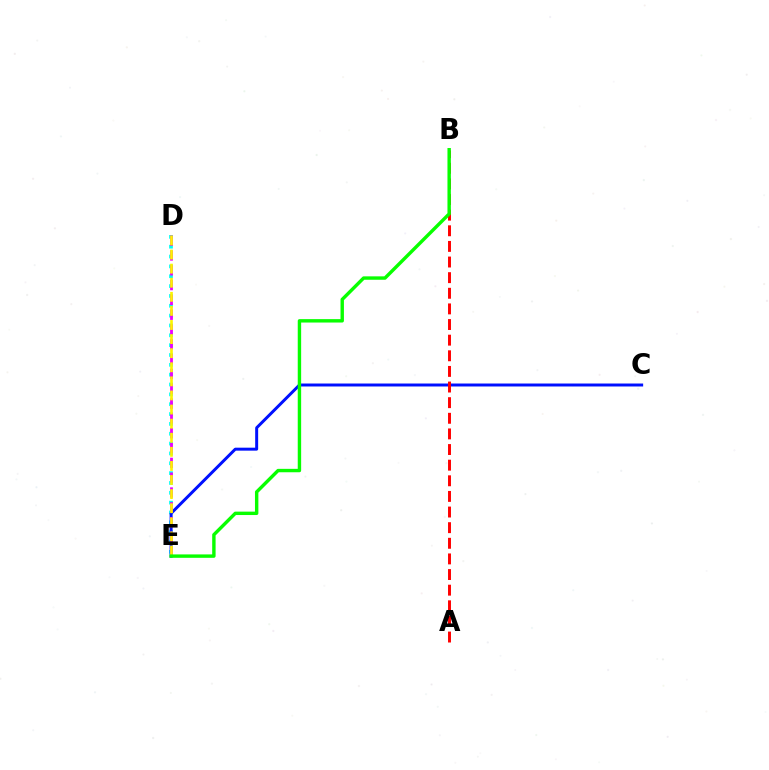{('D', 'E'): [{'color': '#00fff6', 'line_style': 'dotted', 'thickness': 2.67}, {'color': '#ee00ff', 'line_style': 'dashed', 'thickness': 2.01}, {'color': '#fcf500', 'line_style': 'dashed', 'thickness': 1.91}], ('C', 'E'): [{'color': '#0010ff', 'line_style': 'solid', 'thickness': 2.14}], ('A', 'B'): [{'color': '#ff0000', 'line_style': 'dashed', 'thickness': 2.12}], ('B', 'E'): [{'color': '#08ff00', 'line_style': 'solid', 'thickness': 2.45}]}